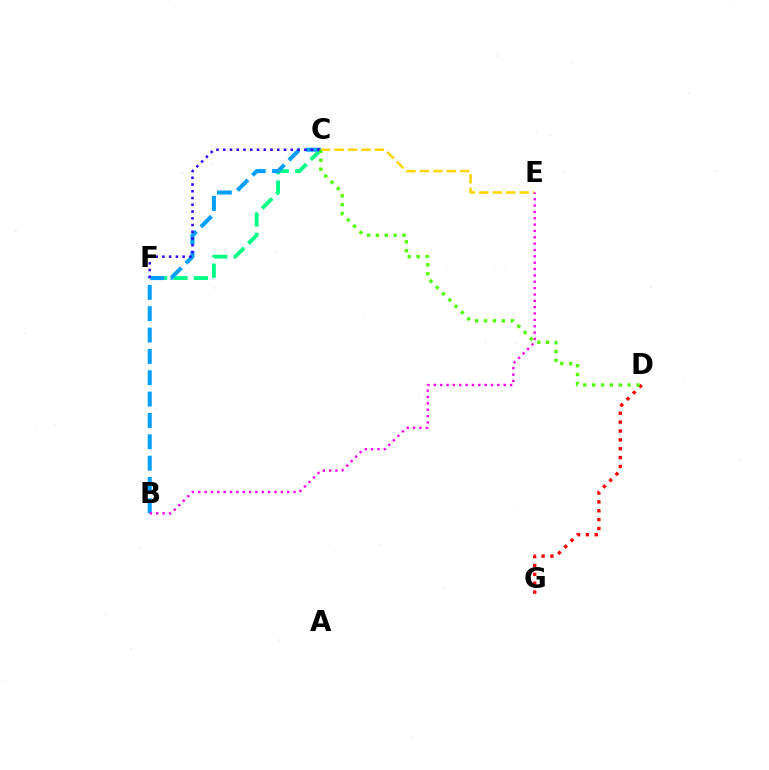{('C', 'F'): [{'color': '#00ff86', 'line_style': 'dashed', 'thickness': 2.77}, {'color': '#3700ff', 'line_style': 'dotted', 'thickness': 1.83}], ('B', 'C'): [{'color': '#009eff', 'line_style': 'dashed', 'thickness': 2.9}], ('C', 'E'): [{'color': '#ffd500', 'line_style': 'dashed', 'thickness': 1.83}], ('D', 'G'): [{'color': '#ff0000', 'line_style': 'dotted', 'thickness': 2.41}], ('B', 'E'): [{'color': '#ff00ed', 'line_style': 'dotted', 'thickness': 1.73}], ('C', 'D'): [{'color': '#4fff00', 'line_style': 'dotted', 'thickness': 2.41}]}